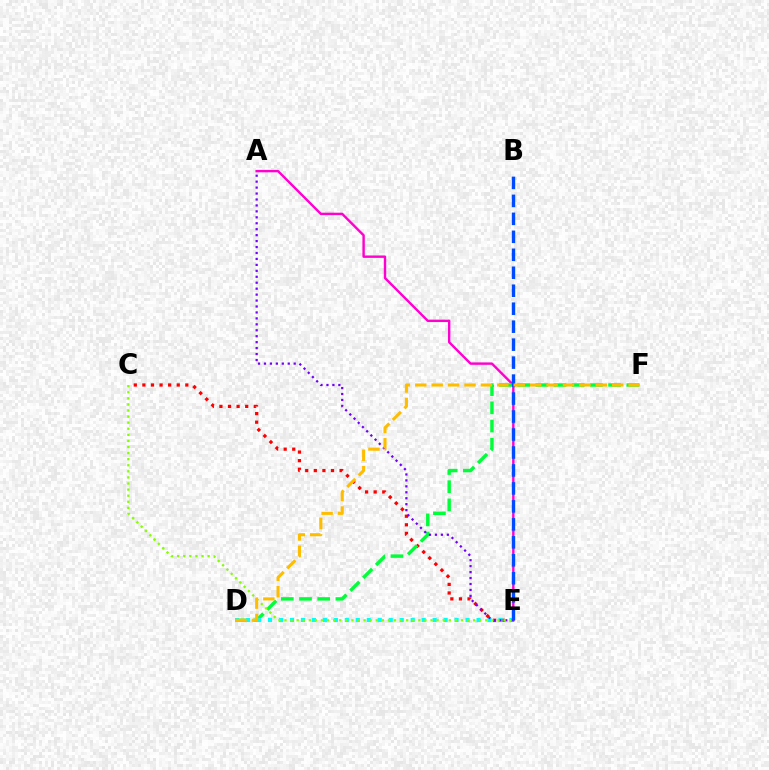{('A', 'E'): [{'color': '#ff00cf', 'line_style': 'solid', 'thickness': 1.73}, {'color': '#7200ff', 'line_style': 'dotted', 'thickness': 1.62}], ('C', 'E'): [{'color': '#ff0000', 'line_style': 'dotted', 'thickness': 2.33}, {'color': '#84ff00', 'line_style': 'dotted', 'thickness': 1.65}], ('D', 'F'): [{'color': '#00ff39', 'line_style': 'dashed', 'thickness': 2.47}, {'color': '#ffbd00', 'line_style': 'dashed', 'thickness': 2.23}], ('D', 'E'): [{'color': '#00fff6', 'line_style': 'dotted', 'thickness': 2.98}], ('B', 'E'): [{'color': '#004bff', 'line_style': 'dashed', 'thickness': 2.44}]}